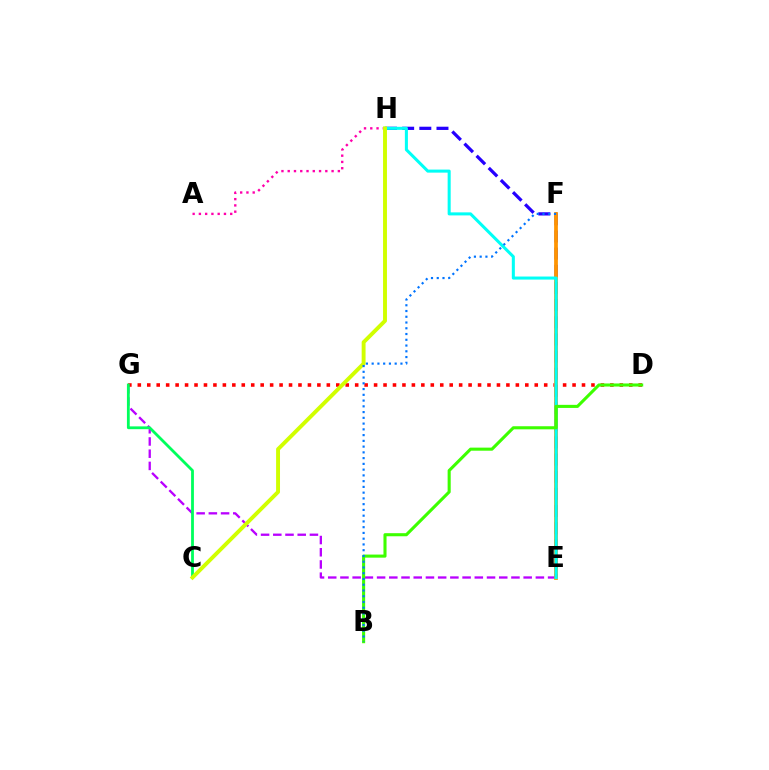{('E', 'G'): [{'color': '#b900ff', 'line_style': 'dashed', 'thickness': 1.66}], ('D', 'G'): [{'color': '#ff0000', 'line_style': 'dotted', 'thickness': 2.57}], ('E', 'H'): [{'color': '#2500ff', 'line_style': 'dashed', 'thickness': 2.33}, {'color': '#00fff6', 'line_style': 'solid', 'thickness': 2.19}], ('E', 'F'): [{'color': '#ff9400', 'line_style': 'solid', 'thickness': 2.69}], ('A', 'H'): [{'color': '#ff00ac', 'line_style': 'dotted', 'thickness': 1.7}], ('B', 'D'): [{'color': '#3dff00', 'line_style': 'solid', 'thickness': 2.22}], ('C', 'G'): [{'color': '#00ff5c', 'line_style': 'solid', 'thickness': 2.02}], ('C', 'H'): [{'color': '#d1ff00', 'line_style': 'solid', 'thickness': 2.81}], ('B', 'F'): [{'color': '#0074ff', 'line_style': 'dotted', 'thickness': 1.56}]}